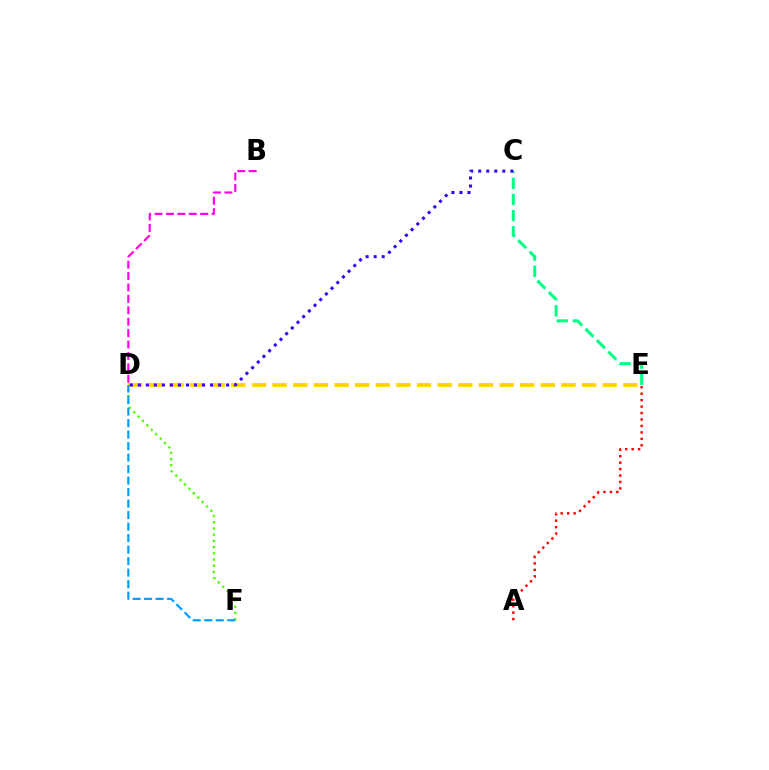{('C', 'E'): [{'color': '#00ff86', 'line_style': 'dashed', 'thickness': 2.19}], ('D', 'E'): [{'color': '#ffd500', 'line_style': 'dashed', 'thickness': 2.8}], ('D', 'F'): [{'color': '#4fff00', 'line_style': 'dotted', 'thickness': 1.69}, {'color': '#009eff', 'line_style': 'dashed', 'thickness': 1.56}], ('A', 'E'): [{'color': '#ff0000', 'line_style': 'dotted', 'thickness': 1.75}], ('C', 'D'): [{'color': '#3700ff', 'line_style': 'dotted', 'thickness': 2.18}], ('B', 'D'): [{'color': '#ff00ed', 'line_style': 'dashed', 'thickness': 1.55}]}